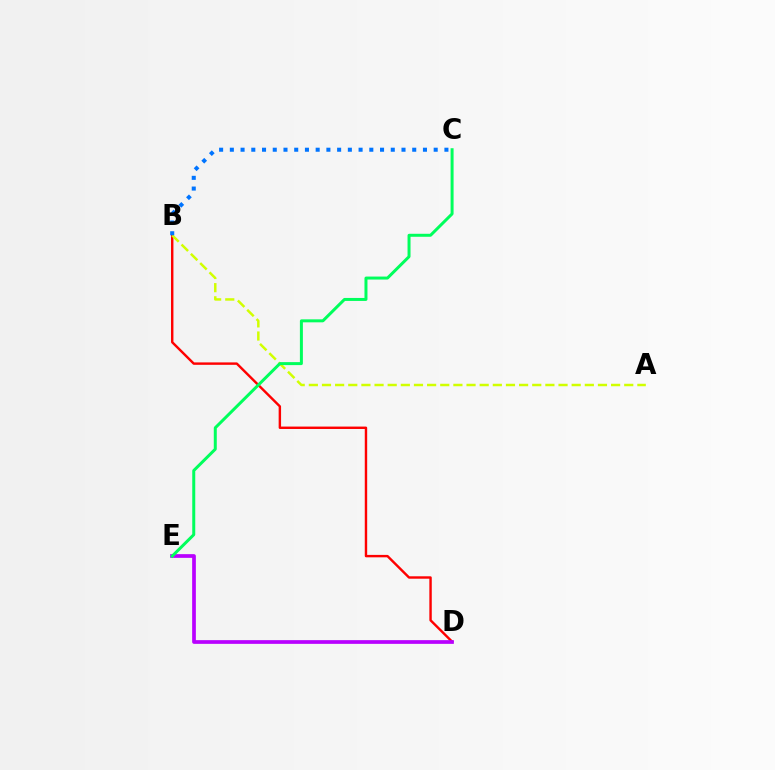{('B', 'D'): [{'color': '#ff0000', 'line_style': 'solid', 'thickness': 1.74}], ('A', 'B'): [{'color': '#d1ff00', 'line_style': 'dashed', 'thickness': 1.79}], ('D', 'E'): [{'color': '#b900ff', 'line_style': 'solid', 'thickness': 2.67}], ('B', 'C'): [{'color': '#0074ff', 'line_style': 'dotted', 'thickness': 2.91}], ('C', 'E'): [{'color': '#00ff5c', 'line_style': 'solid', 'thickness': 2.15}]}